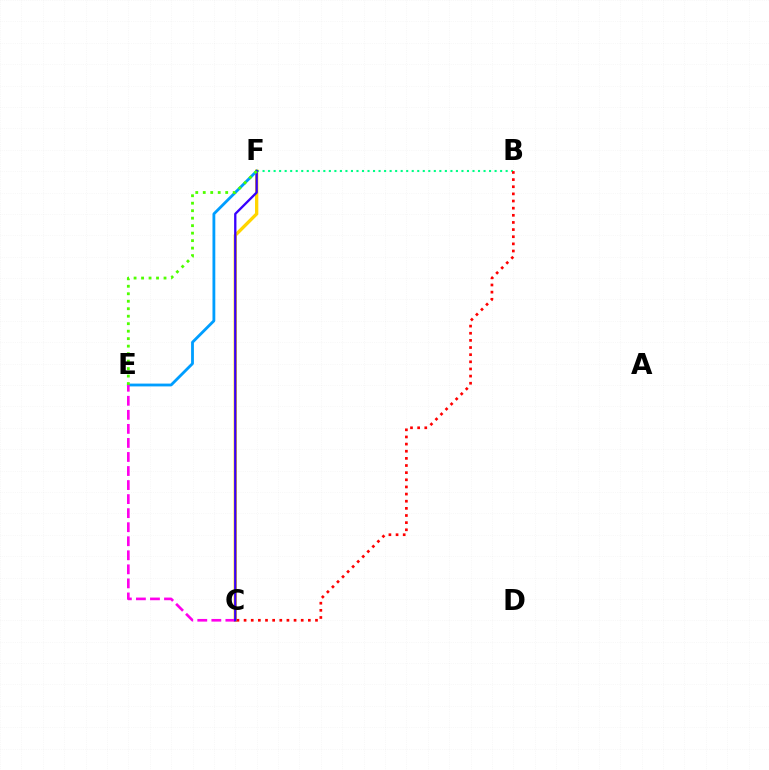{('B', 'F'): [{'color': '#00ff86', 'line_style': 'dotted', 'thickness': 1.5}], ('C', 'F'): [{'color': '#ffd500', 'line_style': 'solid', 'thickness': 2.38}, {'color': '#3700ff', 'line_style': 'solid', 'thickness': 1.66}], ('B', 'C'): [{'color': '#ff0000', 'line_style': 'dotted', 'thickness': 1.94}], ('E', 'F'): [{'color': '#009eff', 'line_style': 'solid', 'thickness': 2.03}, {'color': '#4fff00', 'line_style': 'dotted', 'thickness': 2.03}], ('C', 'E'): [{'color': '#ff00ed', 'line_style': 'dashed', 'thickness': 1.91}]}